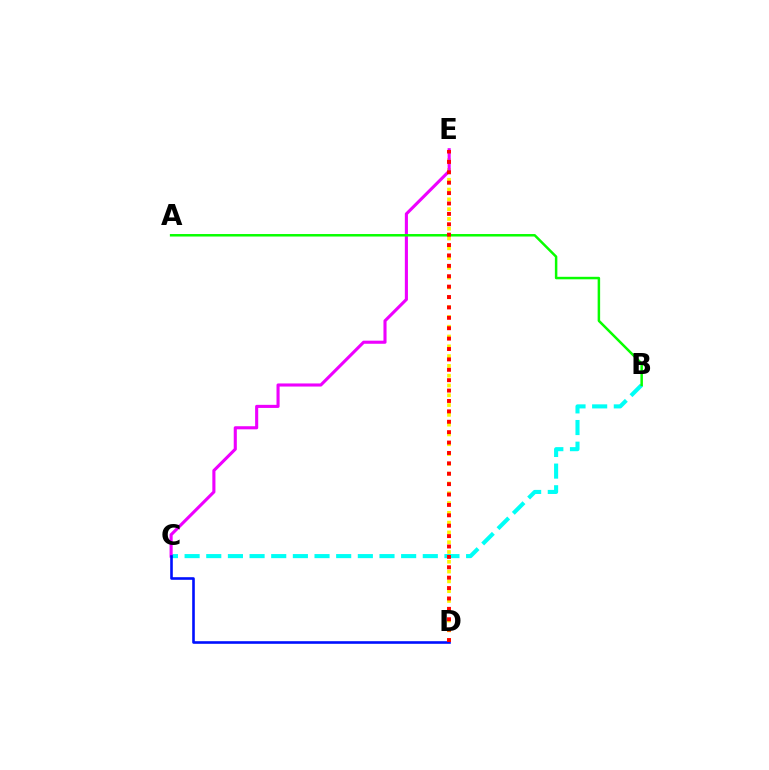{('D', 'E'): [{'color': '#fcf500', 'line_style': 'dotted', 'thickness': 2.66}, {'color': '#ff0000', 'line_style': 'dotted', 'thickness': 2.82}], ('B', 'C'): [{'color': '#00fff6', 'line_style': 'dashed', 'thickness': 2.94}], ('C', 'E'): [{'color': '#ee00ff', 'line_style': 'solid', 'thickness': 2.23}], ('A', 'B'): [{'color': '#08ff00', 'line_style': 'solid', 'thickness': 1.79}], ('C', 'D'): [{'color': '#0010ff', 'line_style': 'solid', 'thickness': 1.88}]}